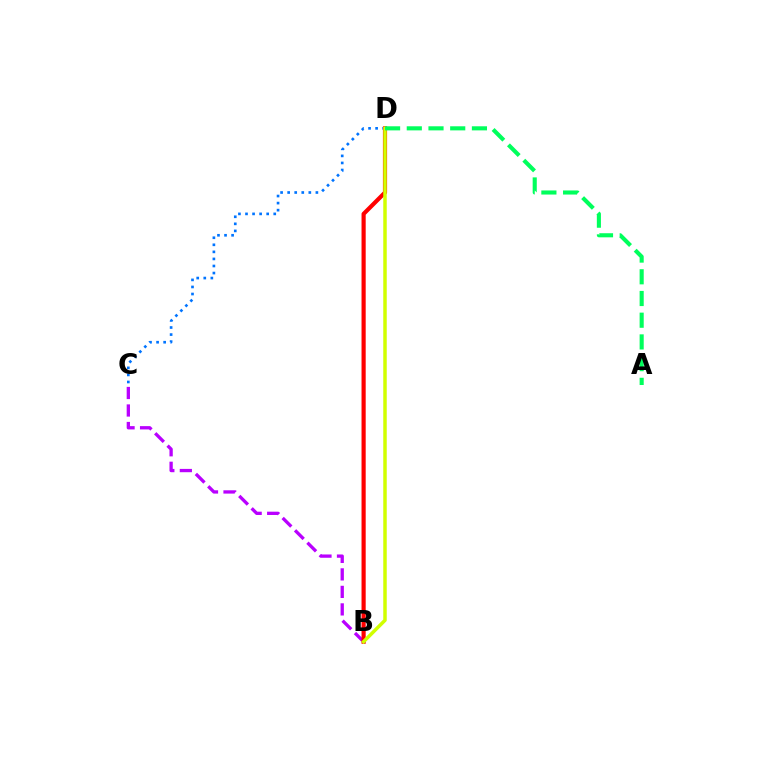{('B', 'C'): [{'color': '#b900ff', 'line_style': 'dashed', 'thickness': 2.38}], ('C', 'D'): [{'color': '#0074ff', 'line_style': 'dotted', 'thickness': 1.92}], ('B', 'D'): [{'color': '#ff0000', 'line_style': 'solid', 'thickness': 3.0}, {'color': '#d1ff00', 'line_style': 'solid', 'thickness': 2.51}], ('A', 'D'): [{'color': '#00ff5c', 'line_style': 'dashed', 'thickness': 2.95}]}